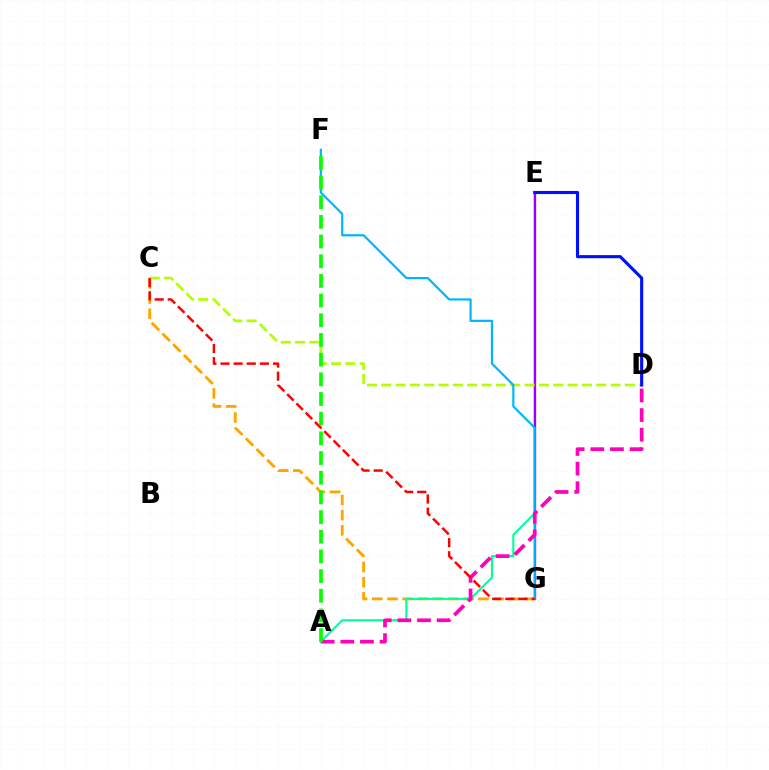{('C', 'G'): [{'color': '#ffa500', 'line_style': 'dashed', 'thickness': 2.06}, {'color': '#ff0000', 'line_style': 'dashed', 'thickness': 1.78}], ('A', 'E'): [{'color': '#00ff9d', 'line_style': 'solid', 'thickness': 1.53}], ('E', 'G'): [{'color': '#9b00ff', 'line_style': 'solid', 'thickness': 1.64}], ('C', 'D'): [{'color': '#b3ff00', 'line_style': 'dashed', 'thickness': 1.95}], ('D', 'E'): [{'color': '#0010ff', 'line_style': 'solid', 'thickness': 2.24}], ('F', 'G'): [{'color': '#00b5ff', 'line_style': 'solid', 'thickness': 1.57}], ('A', 'D'): [{'color': '#ff00bd', 'line_style': 'dashed', 'thickness': 2.67}], ('A', 'F'): [{'color': '#08ff00', 'line_style': 'dashed', 'thickness': 2.67}]}